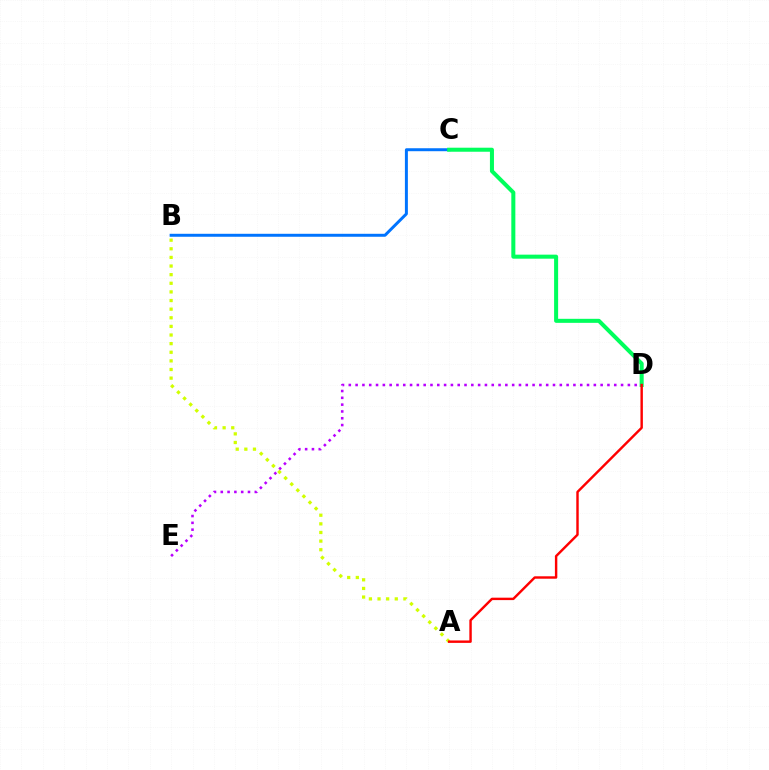{('D', 'E'): [{'color': '#b900ff', 'line_style': 'dotted', 'thickness': 1.85}], ('A', 'B'): [{'color': '#d1ff00', 'line_style': 'dotted', 'thickness': 2.34}], ('B', 'C'): [{'color': '#0074ff', 'line_style': 'solid', 'thickness': 2.14}], ('C', 'D'): [{'color': '#00ff5c', 'line_style': 'solid', 'thickness': 2.9}], ('A', 'D'): [{'color': '#ff0000', 'line_style': 'solid', 'thickness': 1.75}]}